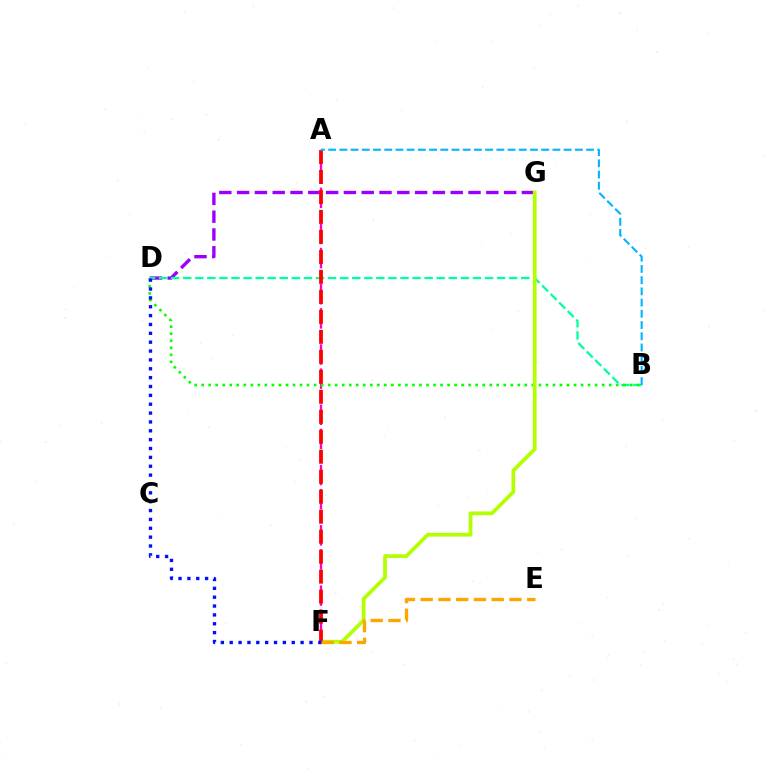{('A', 'F'): [{'color': '#ff00bd', 'line_style': 'dashed', 'thickness': 1.64}, {'color': '#ff0000', 'line_style': 'dashed', 'thickness': 2.72}], ('D', 'G'): [{'color': '#9b00ff', 'line_style': 'dashed', 'thickness': 2.42}], ('B', 'D'): [{'color': '#00ff9d', 'line_style': 'dashed', 'thickness': 1.64}, {'color': '#08ff00', 'line_style': 'dotted', 'thickness': 1.91}], ('F', 'G'): [{'color': '#b3ff00', 'line_style': 'solid', 'thickness': 2.69}], ('E', 'F'): [{'color': '#ffa500', 'line_style': 'dashed', 'thickness': 2.41}], ('A', 'B'): [{'color': '#00b5ff', 'line_style': 'dashed', 'thickness': 1.52}], ('D', 'F'): [{'color': '#0010ff', 'line_style': 'dotted', 'thickness': 2.41}]}